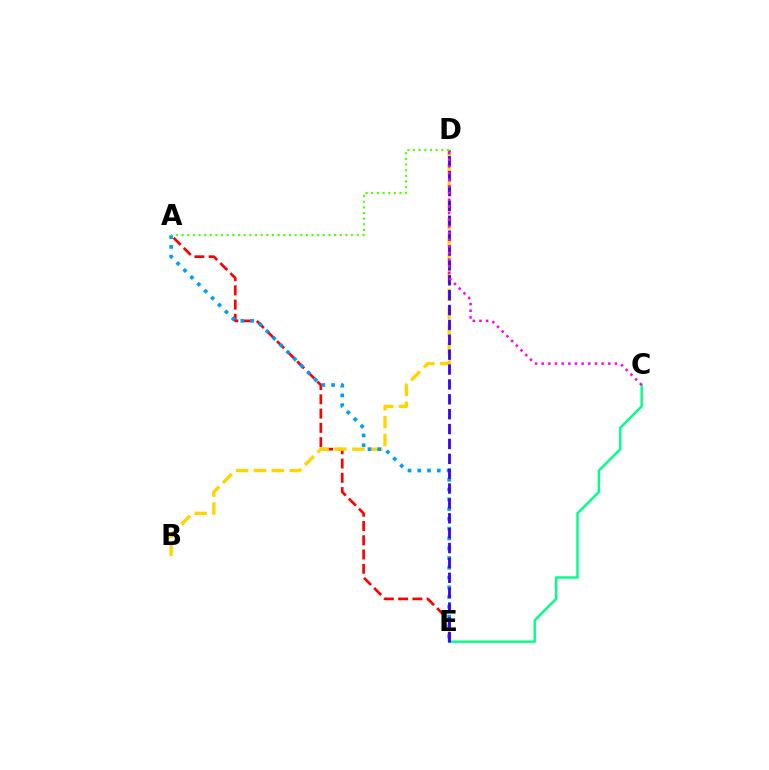{('A', 'E'): [{'color': '#ff0000', 'line_style': 'dashed', 'thickness': 1.94}, {'color': '#009eff', 'line_style': 'dotted', 'thickness': 2.66}], ('C', 'E'): [{'color': '#00ff86', 'line_style': 'solid', 'thickness': 1.74}], ('B', 'D'): [{'color': '#ffd500', 'line_style': 'dashed', 'thickness': 2.43}], ('D', 'E'): [{'color': '#3700ff', 'line_style': 'dashed', 'thickness': 2.02}], ('C', 'D'): [{'color': '#ff00ed', 'line_style': 'dotted', 'thickness': 1.81}], ('A', 'D'): [{'color': '#4fff00', 'line_style': 'dotted', 'thickness': 1.54}]}